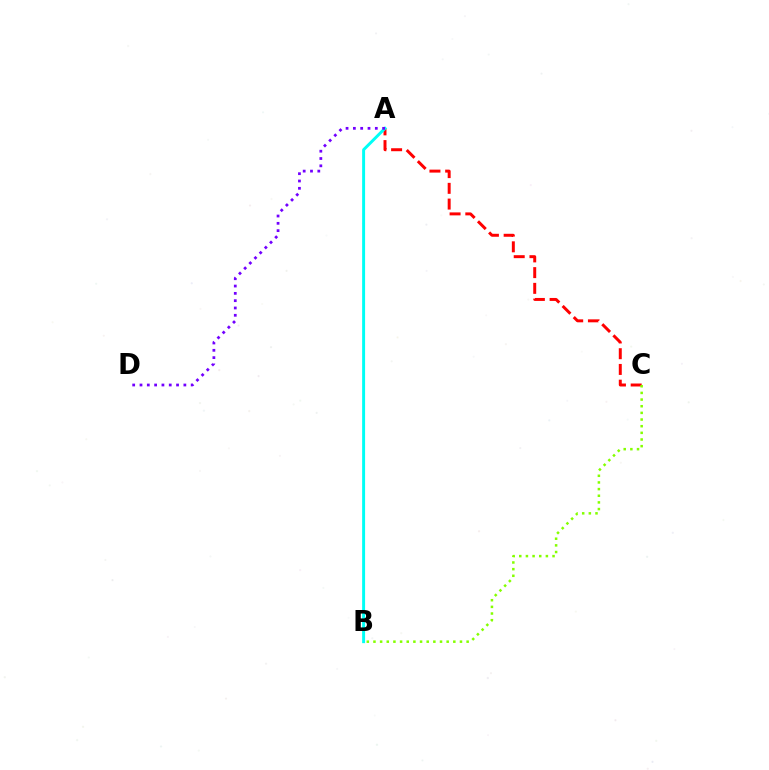{('A', 'C'): [{'color': '#ff0000', 'line_style': 'dashed', 'thickness': 2.14}], ('B', 'C'): [{'color': '#84ff00', 'line_style': 'dotted', 'thickness': 1.81}], ('A', 'B'): [{'color': '#00fff6', 'line_style': 'solid', 'thickness': 2.13}], ('A', 'D'): [{'color': '#7200ff', 'line_style': 'dotted', 'thickness': 1.99}]}